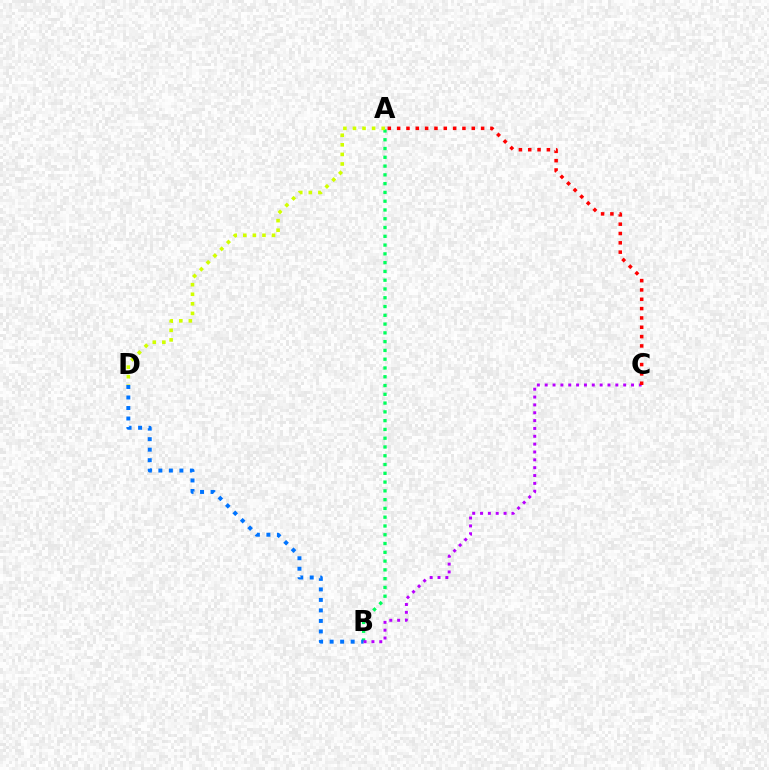{('A', 'B'): [{'color': '#00ff5c', 'line_style': 'dotted', 'thickness': 2.38}], ('A', 'D'): [{'color': '#d1ff00', 'line_style': 'dotted', 'thickness': 2.6}], ('B', 'D'): [{'color': '#0074ff', 'line_style': 'dotted', 'thickness': 2.86}], ('B', 'C'): [{'color': '#b900ff', 'line_style': 'dotted', 'thickness': 2.13}], ('A', 'C'): [{'color': '#ff0000', 'line_style': 'dotted', 'thickness': 2.53}]}